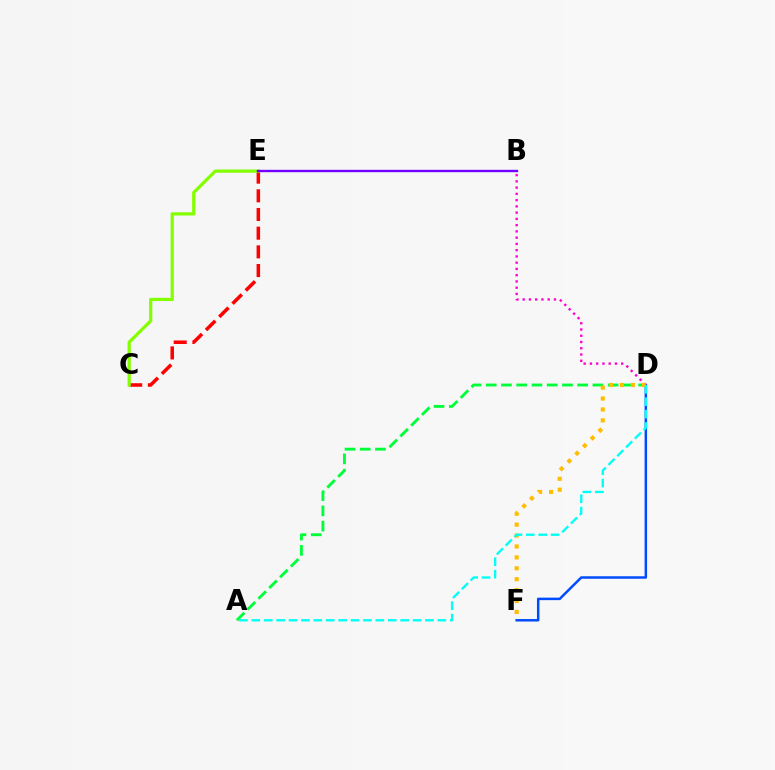{('C', 'E'): [{'color': '#ff0000', 'line_style': 'dashed', 'thickness': 2.54}, {'color': '#84ff00', 'line_style': 'solid', 'thickness': 2.33}], ('D', 'F'): [{'color': '#004bff', 'line_style': 'solid', 'thickness': 1.79}, {'color': '#ffbd00', 'line_style': 'dotted', 'thickness': 2.96}], ('A', 'D'): [{'color': '#00ff39', 'line_style': 'dashed', 'thickness': 2.07}, {'color': '#00fff6', 'line_style': 'dashed', 'thickness': 1.68}], ('B', 'D'): [{'color': '#ff00cf', 'line_style': 'dotted', 'thickness': 1.7}], ('B', 'E'): [{'color': '#7200ff', 'line_style': 'solid', 'thickness': 1.7}]}